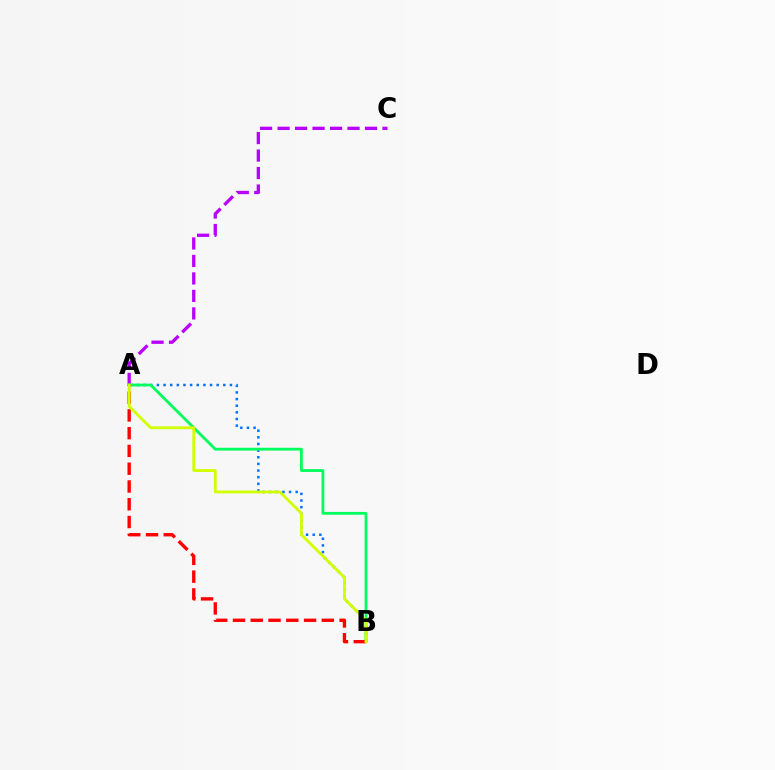{('A', 'C'): [{'color': '#b900ff', 'line_style': 'dashed', 'thickness': 2.38}], ('A', 'B'): [{'color': '#0074ff', 'line_style': 'dotted', 'thickness': 1.8}, {'color': '#00ff5c', 'line_style': 'solid', 'thickness': 2.01}, {'color': '#ff0000', 'line_style': 'dashed', 'thickness': 2.41}, {'color': '#d1ff00', 'line_style': 'solid', 'thickness': 2.05}]}